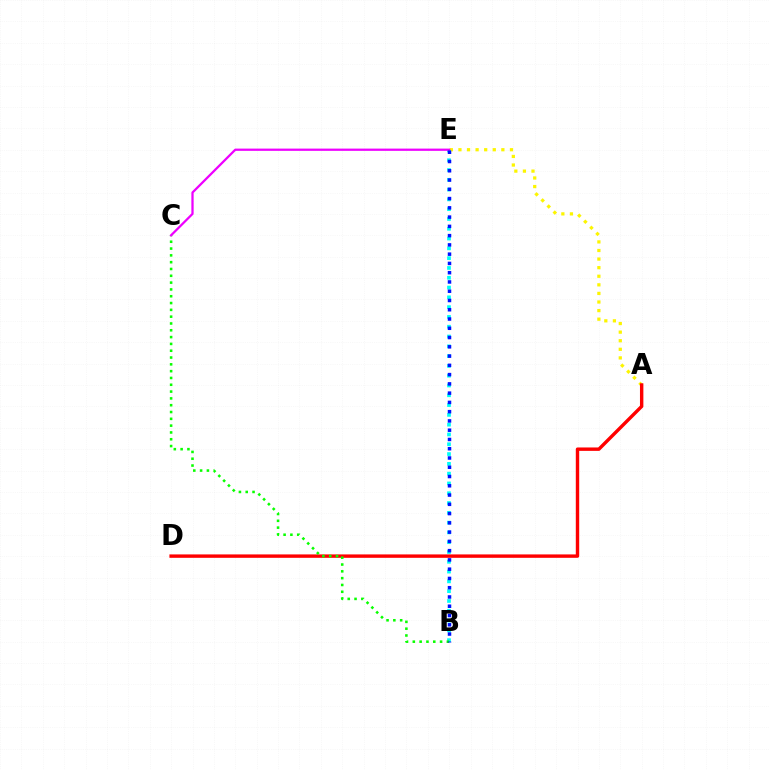{('A', 'E'): [{'color': '#fcf500', 'line_style': 'dotted', 'thickness': 2.33}], ('A', 'D'): [{'color': '#ff0000', 'line_style': 'solid', 'thickness': 2.45}], ('B', 'E'): [{'color': '#00fff6', 'line_style': 'dotted', 'thickness': 2.66}, {'color': '#0010ff', 'line_style': 'dotted', 'thickness': 2.52}], ('B', 'C'): [{'color': '#08ff00', 'line_style': 'dotted', 'thickness': 1.85}], ('C', 'E'): [{'color': '#ee00ff', 'line_style': 'solid', 'thickness': 1.62}]}